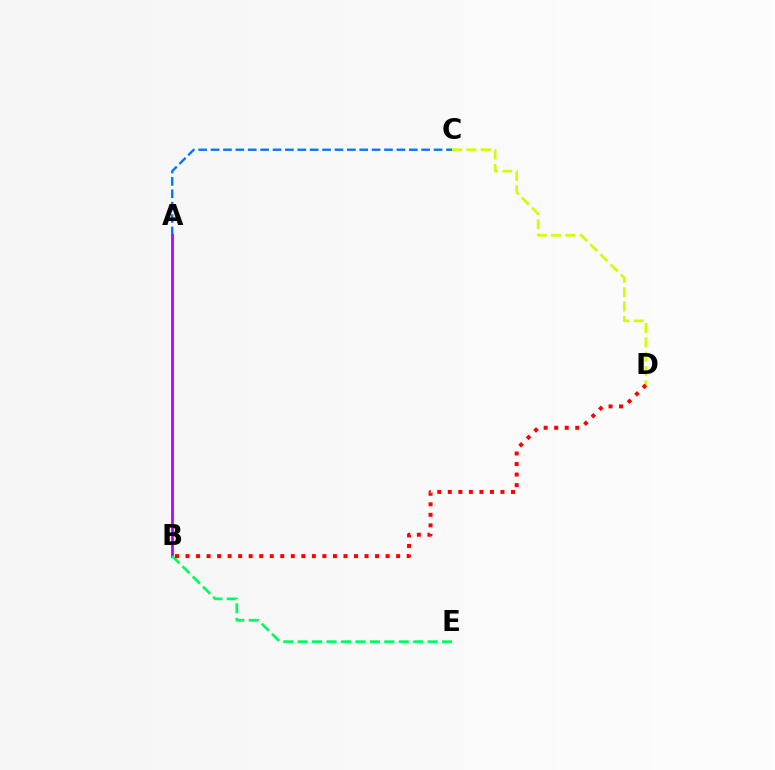{('A', 'C'): [{'color': '#0074ff', 'line_style': 'dashed', 'thickness': 1.68}], ('A', 'B'): [{'color': '#b900ff', 'line_style': 'solid', 'thickness': 1.99}], ('C', 'D'): [{'color': '#d1ff00', 'line_style': 'dashed', 'thickness': 1.95}], ('B', 'E'): [{'color': '#00ff5c', 'line_style': 'dashed', 'thickness': 1.96}], ('B', 'D'): [{'color': '#ff0000', 'line_style': 'dotted', 'thickness': 2.86}]}